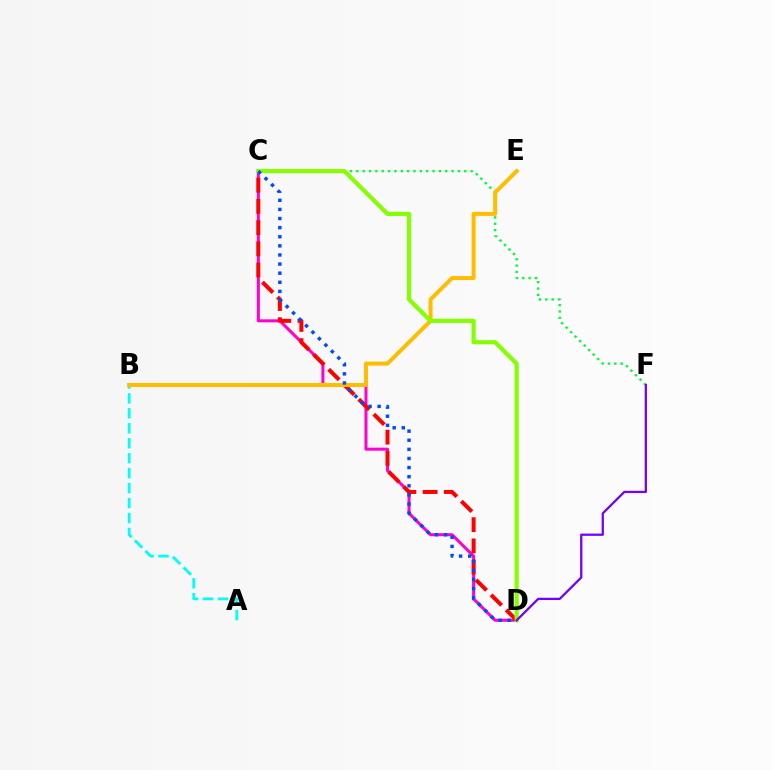{('C', 'F'): [{'color': '#00ff39', 'line_style': 'dotted', 'thickness': 1.73}], ('C', 'D'): [{'color': '#ff00cf', 'line_style': 'solid', 'thickness': 2.17}, {'color': '#ff0000', 'line_style': 'dashed', 'thickness': 2.88}, {'color': '#84ff00', 'line_style': 'solid', 'thickness': 2.99}, {'color': '#004bff', 'line_style': 'dotted', 'thickness': 2.48}], ('A', 'B'): [{'color': '#00fff6', 'line_style': 'dashed', 'thickness': 2.03}], ('B', 'E'): [{'color': '#ffbd00', 'line_style': 'solid', 'thickness': 2.87}], ('D', 'F'): [{'color': '#7200ff', 'line_style': 'solid', 'thickness': 1.62}]}